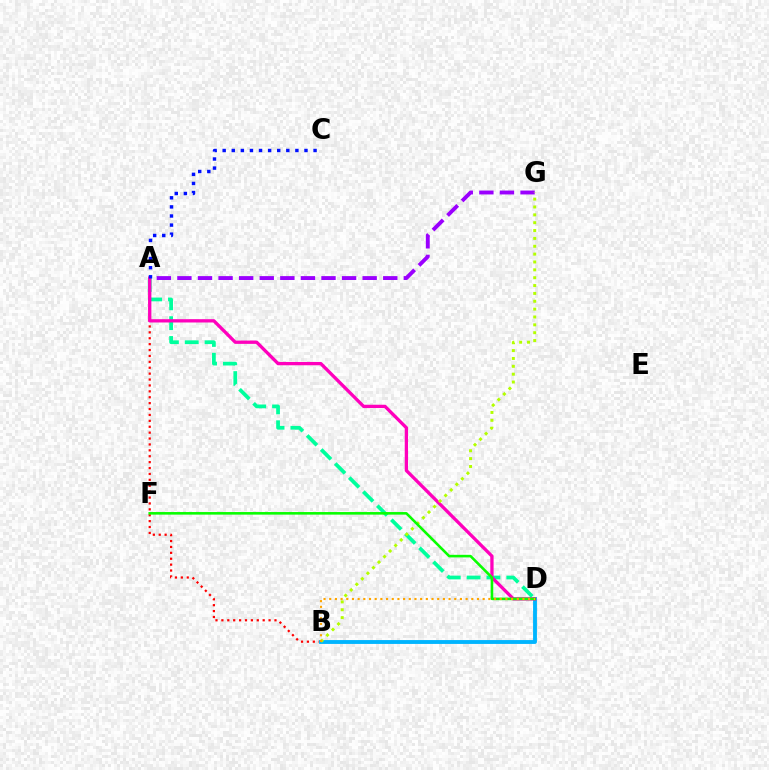{('A', 'B'): [{'color': '#ff0000', 'line_style': 'dotted', 'thickness': 1.6}], ('A', 'D'): [{'color': '#00ff9d', 'line_style': 'dashed', 'thickness': 2.7}, {'color': '#ff00bd', 'line_style': 'solid', 'thickness': 2.38}], ('B', 'D'): [{'color': '#00b5ff', 'line_style': 'solid', 'thickness': 2.78}, {'color': '#ffa500', 'line_style': 'dotted', 'thickness': 1.54}], ('A', 'G'): [{'color': '#9b00ff', 'line_style': 'dashed', 'thickness': 2.8}], ('A', 'C'): [{'color': '#0010ff', 'line_style': 'dotted', 'thickness': 2.47}], ('B', 'G'): [{'color': '#b3ff00', 'line_style': 'dotted', 'thickness': 2.13}], ('D', 'F'): [{'color': '#08ff00', 'line_style': 'solid', 'thickness': 1.86}]}